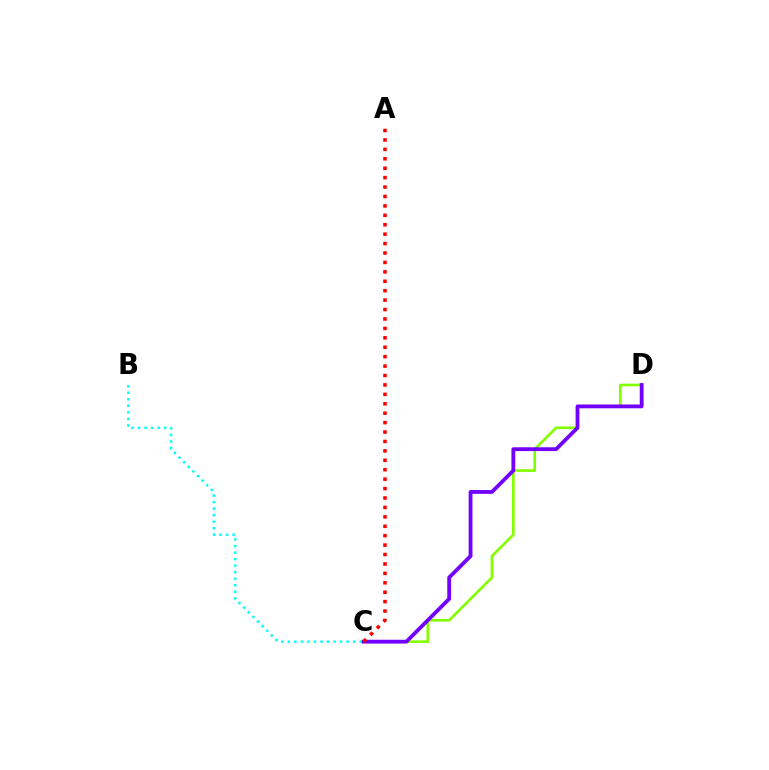{('B', 'C'): [{'color': '#00fff6', 'line_style': 'dotted', 'thickness': 1.77}], ('C', 'D'): [{'color': '#84ff00', 'line_style': 'solid', 'thickness': 1.92}, {'color': '#7200ff', 'line_style': 'solid', 'thickness': 2.74}], ('A', 'C'): [{'color': '#ff0000', 'line_style': 'dotted', 'thickness': 2.56}]}